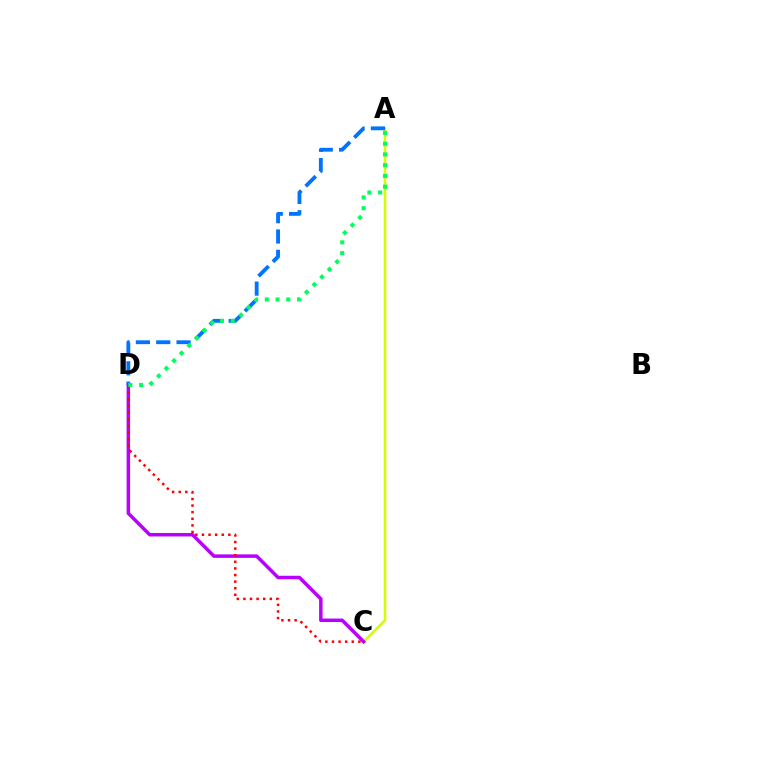{('A', 'C'): [{'color': '#d1ff00', 'line_style': 'solid', 'thickness': 1.87}], ('C', 'D'): [{'color': '#b900ff', 'line_style': 'solid', 'thickness': 2.51}, {'color': '#ff0000', 'line_style': 'dotted', 'thickness': 1.79}], ('A', 'D'): [{'color': '#0074ff', 'line_style': 'dashed', 'thickness': 2.76}, {'color': '#00ff5c', 'line_style': 'dotted', 'thickness': 2.92}]}